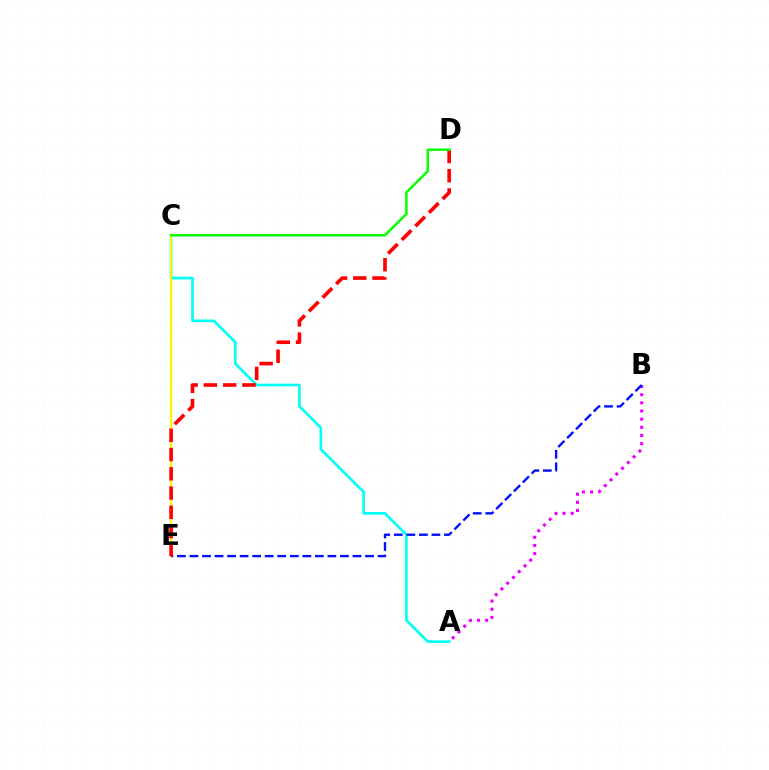{('A', 'C'): [{'color': '#00fff6', 'line_style': 'solid', 'thickness': 1.92}], ('A', 'B'): [{'color': '#ee00ff', 'line_style': 'dotted', 'thickness': 2.21}], ('C', 'E'): [{'color': '#fcf500', 'line_style': 'solid', 'thickness': 1.61}], ('B', 'E'): [{'color': '#0010ff', 'line_style': 'dashed', 'thickness': 1.7}], ('D', 'E'): [{'color': '#ff0000', 'line_style': 'dashed', 'thickness': 2.62}], ('C', 'D'): [{'color': '#08ff00', 'line_style': 'solid', 'thickness': 1.8}]}